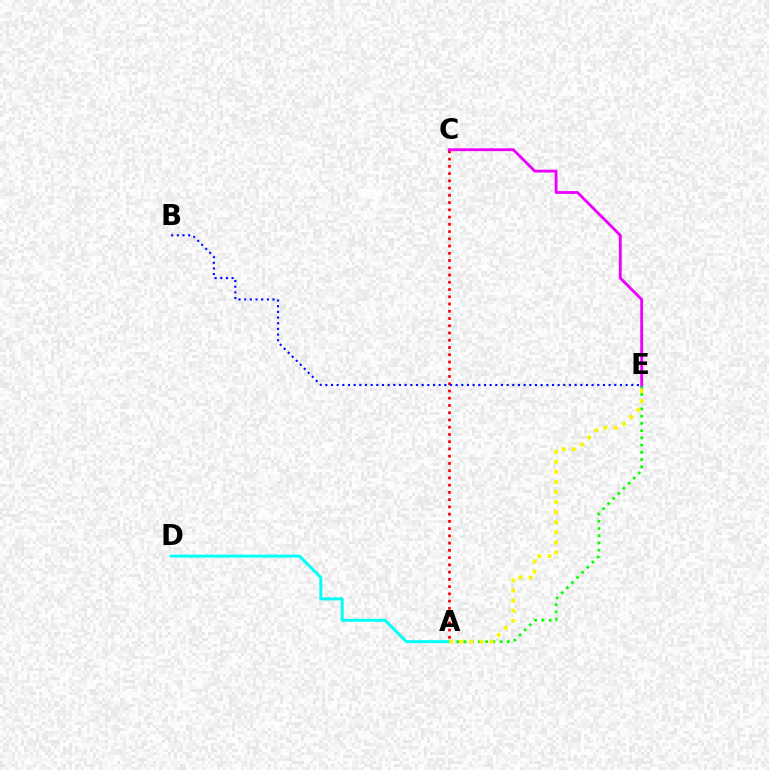{('A', 'C'): [{'color': '#ff0000', 'line_style': 'dotted', 'thickness': 1.97}], ('A', 'D'): [{'color': '#00fff6', 'line_style': 'solid', 'thickness': 2.13}], ('A', 'E'): [{'color': '#08ff00', 'line_style': 'dotted', 'thickness': 1.96}, {'color': '#fcf500', 'line_style': 'dotted', 'thickness': 2.74}], ('B', 'E'): [{'color': '#0010ff', 'line_style': 'dotted', 'thickness': 1.54}], ('C', 'E'): [{'color': '#ee00ff', 'line_style': 'solid', 'thickness': 2.05}]}